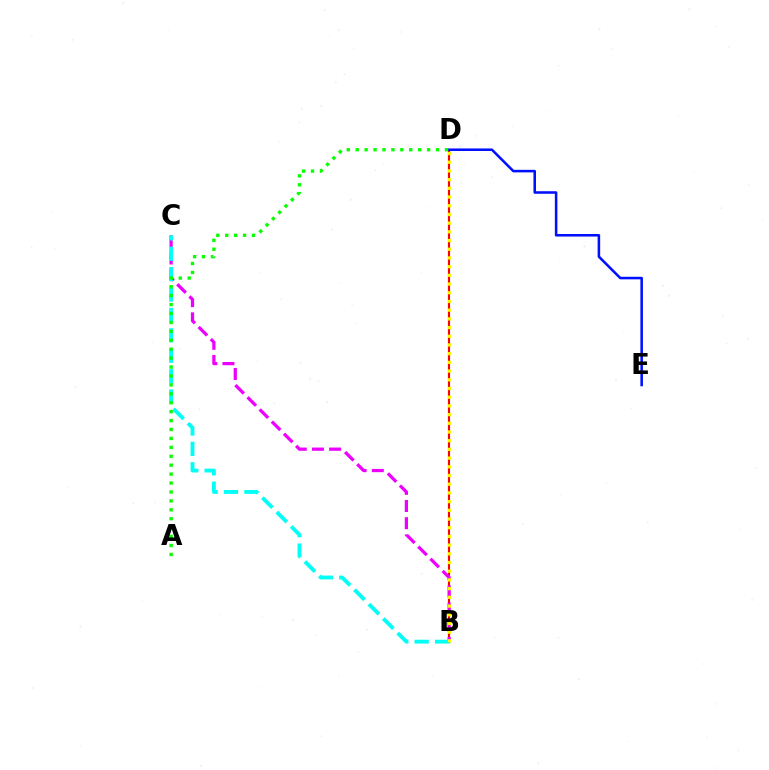{('B', 'D'): [{'color': '#ff0000', 'line_style': 'solid', 'thickness': 1.53}, {'color': '#fcf500', 'line_style': 'dotted', 'thickness': 2.36}], ('B', 'C'): [{'color': '#ee00ff', 'line_style': 'dashed', 'thickness': 2.33}, {'color': '#00fff6', 'line_style': 'dashed', 'thickness': 2.77}], ('D', 'E'): [{'color': '#0010ff', 'line_style': 'solid', 'thickness': 1.84}], ('A', 'D'): [{'color': '#08ff00', 'line_style': 'dotted', 'thickness': 2.42}]}